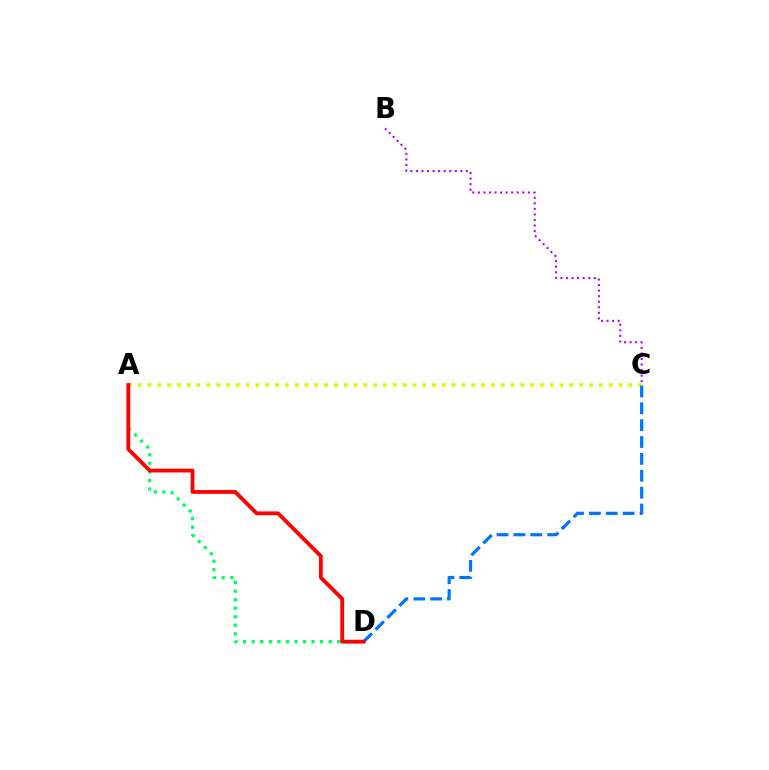{('B', 'C'): [{'color': '#b900ff', 'line_style': 'dotted', 'thickness': 1.51}], ('A', 'D'): [{'color': '#00ff5c', 'line_style': 'dotted', 'thickness': 2.33}, {'color': '#ff0000', 'line_style': 'solid', 'thickness': 2.75}], ('A', 'C'): [{'color': '#d1ff00', 'line_style': 'dotted', 'thickness': 2.67}], ('C', 'D'): [{'color': '#0074ff', 'line_style': 'dashed', 'thickness': 2.29}]}